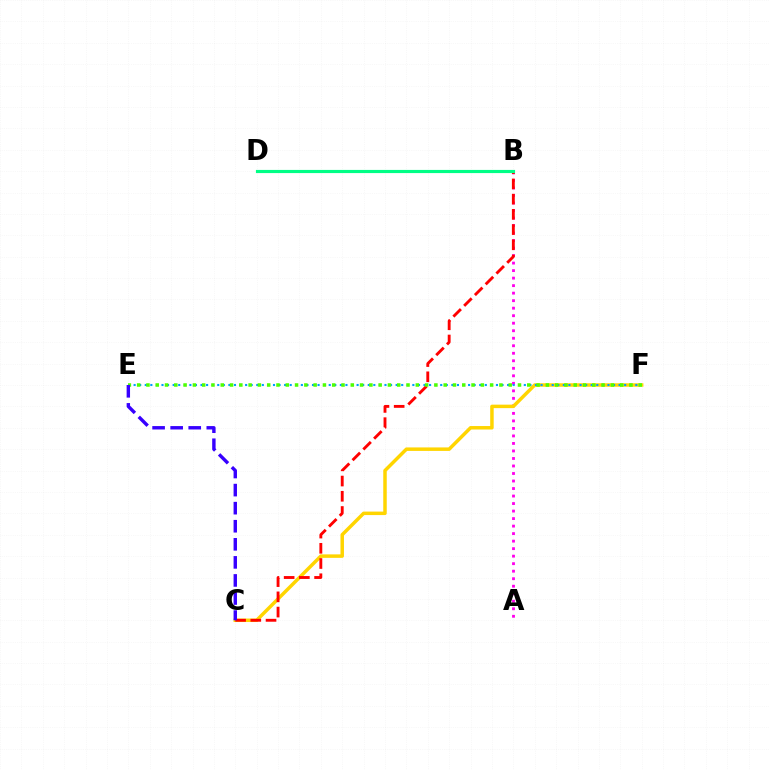{('A', 'B'): [{'color': '#ff00ed', 'line_style': 'dotted', 'thickness': 2.04}], ('C', 'F'): [{'color': '#ffd500', 'line_style': 'solid', 'thickness': 2.51}], ('E', 'F'): [{'color': '#009eff', 'line_style': 'dotted', 'thickness': 1.51}, {'color': '#4fff00', 'line_style': 'dotted', 'thickness': 2.52}], ('B', 'C'): [{'color': '#ff0000', 'line_style': 'dashed', 'thickness': 2.07}], ('C', 'E'): [{'color': '#3700ff', 'line_style': 'dashed', 'thickness': 2.45}], ('B', 'D'): [{'color': '#00ff86', 'line_style': 'solid', 'thickness': 2.28}]}